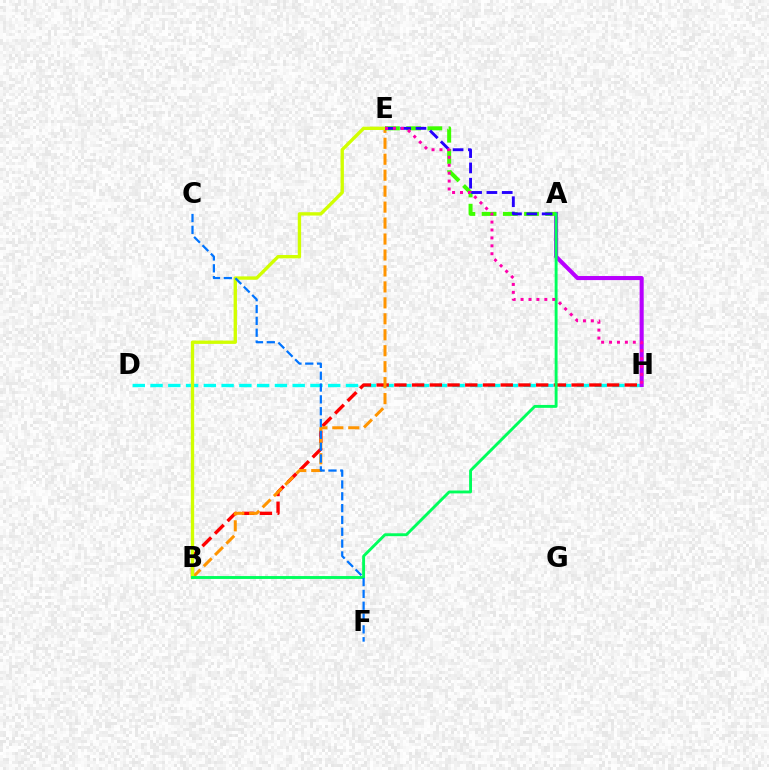{('D', 'H'): [{'color': '#00fff6', 'line_style': 'dashed', 'thickness': 2.41}], ('A', 'H'): [{'color': '#b900ff', 'line_style': 'solid', 'thickness': 2.93}], ('B', 'H'): [{'color': '#ff0000', 'line_style': 'dashed', 'thickness': 2.41}], ('B', 'E'): [{'color': '#ff9400', 'line_style': 'dashed', 'thickness': 2.17}, {'color': '#d1ff00', 'line_style': 'solid', 'thickness': 2.41}], ('A', 'E'): [{'color': '#3dff00', 'line_style': 'dashed', 'thickness': 2.88}, {'color': '#2500ff', 'line_style': 'dashed', 'thickness': 2.08}], ('A', 'B'): [{'color': '#00ff5c', 'line_style': 'solid', 'thickness': 2.08}], ('E', 'H'): [{'color': '#ff00ac', 'line_style': 'dotted', 'thickness': 2.15}], ('C', 'F'): [{'color': '#0074ff', 'line_style': 'dashed', 'thickness': 1.61}]}